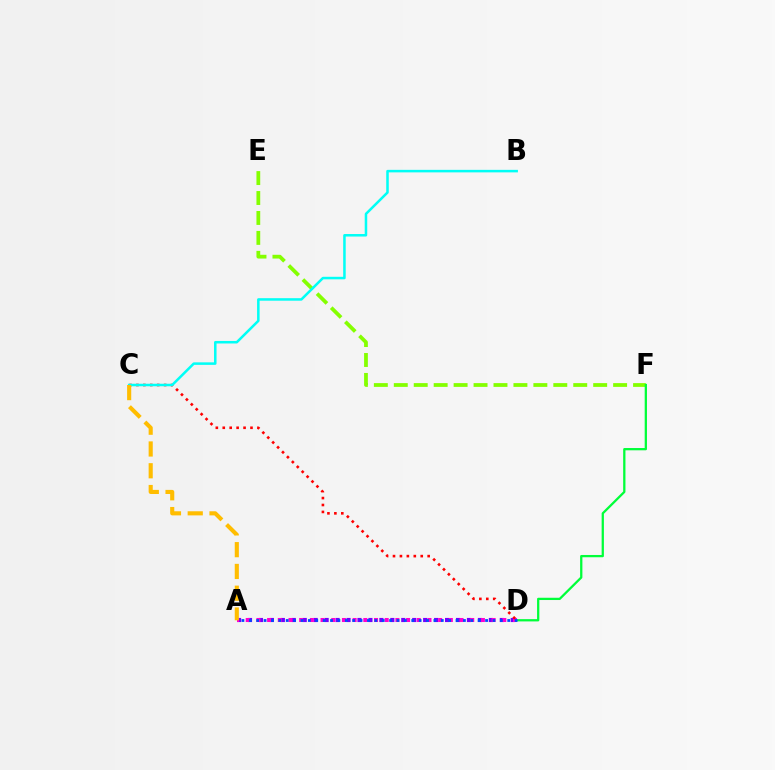{('A', 'D'): [{'color': '#7200ff', 'line_style': 'dotted', 'thickness': 2.97}, {'color': '#ff00cf', 'line_style': 'dotted', 'thickness': 2.9}, {'color': '#004bff', 'line_style': 'dotted', 'thickness': 2.01}], ('C', 'D'): [{'color': '#ff0000', 'line_style': 'dotted', 'thickness': 1.88}], ('E', 'F'): [{'color': '#84ff00', 'line_style': 'dashed', 'thickness': 2.71}], ('D', 'F'): [{'color': '#00ff39', 'line_style': 'solid', 'thickness': 1.64}], ('B', 'C'): [{'color': '#00fff6', 'line_style': 'solid', 'thickness': 1.81}], ('A', 'C'): [{'color': '#ffbd00', 'line_style': 'dashed', 'thickness': 2.96}]}